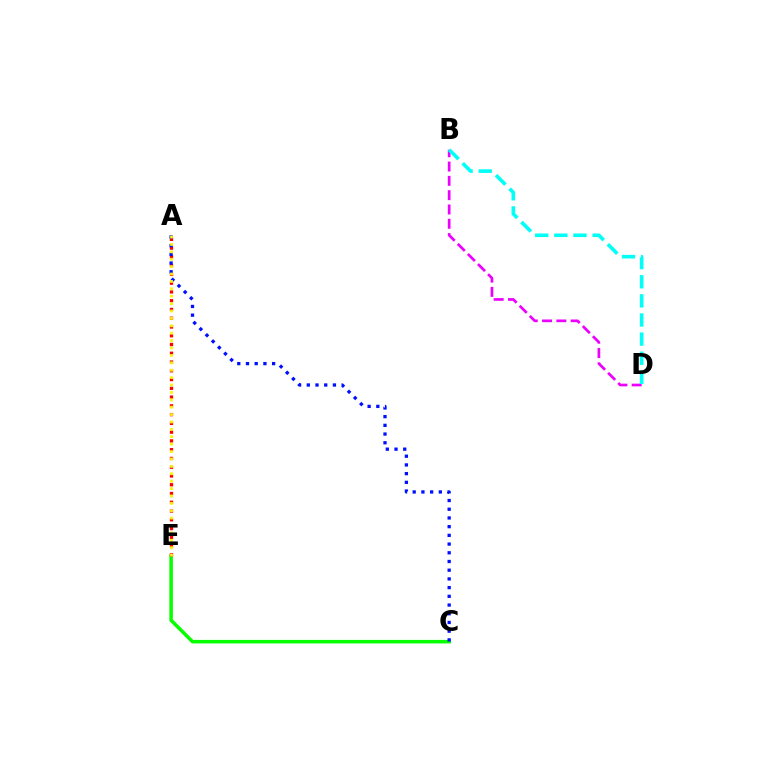{('C', 'E'): [{'color': '#08ff00', 'line_style': 'solid', 'thickness': 2.54}], ('A', 'E'): [{'color': '#ff0000', 'line_style': 'dotted', 'thickness': 2.38}, {'color': '#fcf500', 'line_style': 'dotted', 'thickness': 2.01}], ('A', 'C'): [{'color': '#0010ff', 'line_style': 'dotted', 'thickness': 2.37}], ('B', 'D'): [{'color': '#ee00ff', 'line_style': 'dashed', 'thickness': 1.94}, {'color': '#00fff6', 'line_style': 'dashed', 'thickness': 2.6}]}